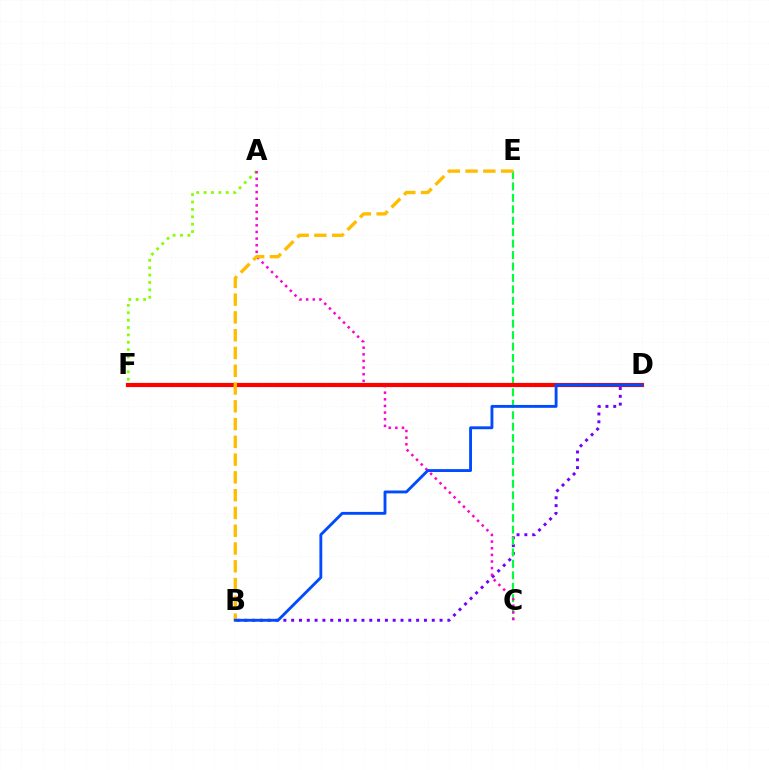{('B', 'D'): [{'color': '#7200ff', 'line_style': 'dotted', 'thickness': 2.12}, {'color': '#004bff', 'line_style': 'solid', 'thickness': 2.06}], ('C', 'E'): [{'color': '#00ff39', 'line_style': 'dashed', 'thickness': 1.55}], ('D', 'F'): [{'color': '#00fff6', 'line_style': 'dashed', 'thickness': 1.72}, {'color': '#ff0000', 'line_style': 'solid', 'thickness': 2.99}], ('A', 'F'): [{'color': '#84ff00', 'line_style': 'dotted', 'thickness': 2.0}], ('A', 'C'): [{'color': '#ff00cf', 'line_style': 'dotted', 'thickness': 1.8}], ('B', 'E'): [{'color': '#ffbd00', 'line_style': 'dashed', 'thickness': 2.41}]}